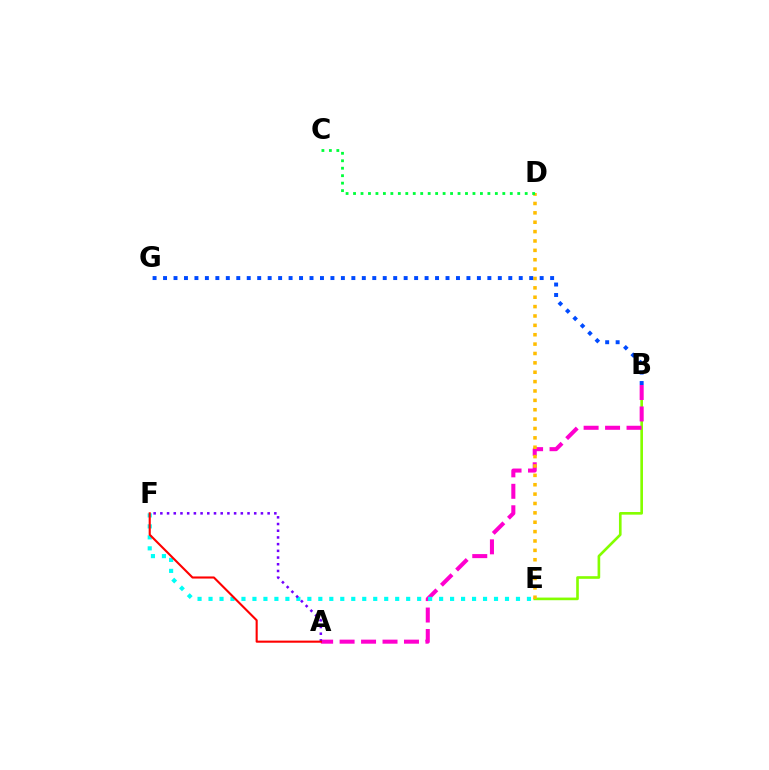{('B', 'E'): [{'color': '#84ff00', 'line_style': 'solid', 'thickness': 1.9}], ('A', 'B'): [{'color': '#ff00cf', 'line_style': 'dashed', 'thickness': 2.92}], ('E', 'F'): [{'color': '#00fff6', 'line_style': 'dotted', 'thickness': 2.98}], ('D', 'E'): [{'color': '#ffbd00', 'line_style': 'dotted', 'thickness': 2.55}], ('A', 'F'): [{'color': '#7200ff', 'line_style': 'dotted', 'thickness': 1.82}, {'color': '#ff0000', 'line_style': 'solid', 'thickness': 1.52}], ('B', 'G'): [{'color': '#004bff', 'line_style': 'dotted', 'thickness': 2.84}], ('C', 'D'): [{'color': '#00ff39', 'line_style': 'dotted', 'thickness': 2.03}]}